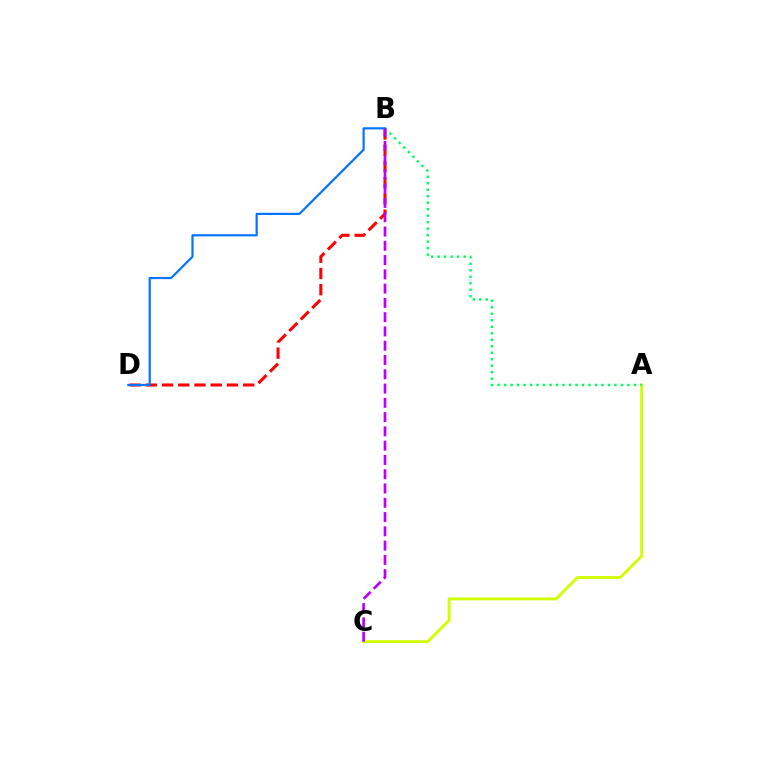{('A', 'C'): [{'color': '#d1ff00', 'line_style': 'solid', 'thickness': 2.09}], ('B', 'D'): [{'color': '#ff0000', 'line_style': 'dashed', 'thickness': 2.21}, {'color': '#0074ff', 'line_style': 'solid', 'thickness': 1.57}], ('A', 'B'): [{'color': '#00ff5c', 'line_style': 'dotted', 'thickness': 1.76}], ('B', 'C'): [{'color': '#b900ff', 'line_style': 'dashed', 'thickness': 1.94}]}